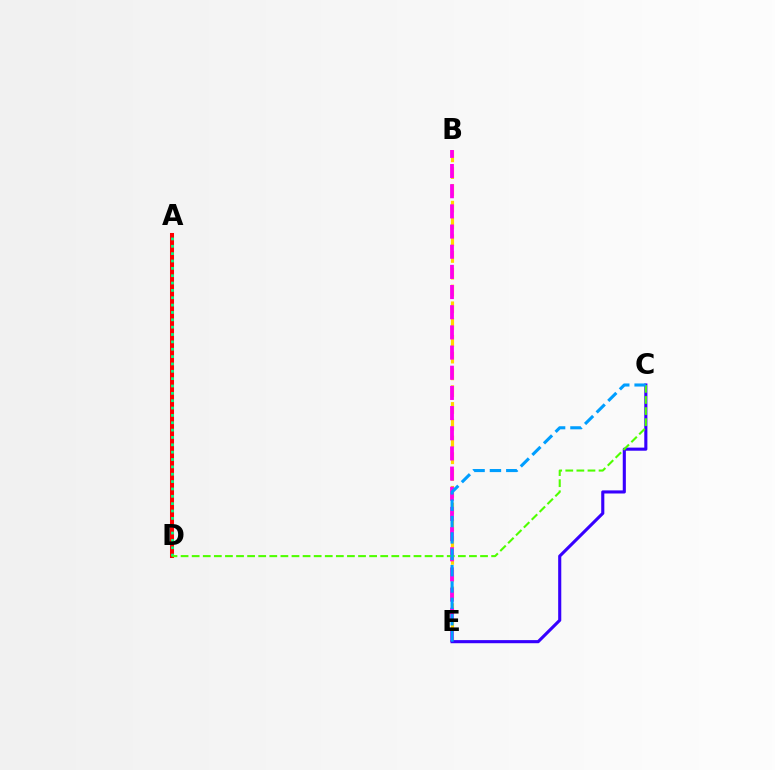{('B', 'E'): [{'color': '#ffd500', 'line_style': 'dashed', 'thickness': 2.28}, {'color': '#ff00ed', 'line_style': 'dashed', 'thickness': 2.74}], ('C', 'E'): [{'color': '#3700ff', 'line_style': 'solid', 'thickness': 2.23}, {'color': '#009eff', 'line_style': 'dashed', 'thickness': 2.22}], ('A', 'D'): [{'color': '#ff0000', 'line_style': 'solid', 'thickness': 2.91}, {'color': '#00ff86', 'line_style': 'dotted', 'thickness': 2.0}], ('C', 'D'): [{'color': '#4fff00', 'line_style': 'dashed', 'thickness': 1.51}]}